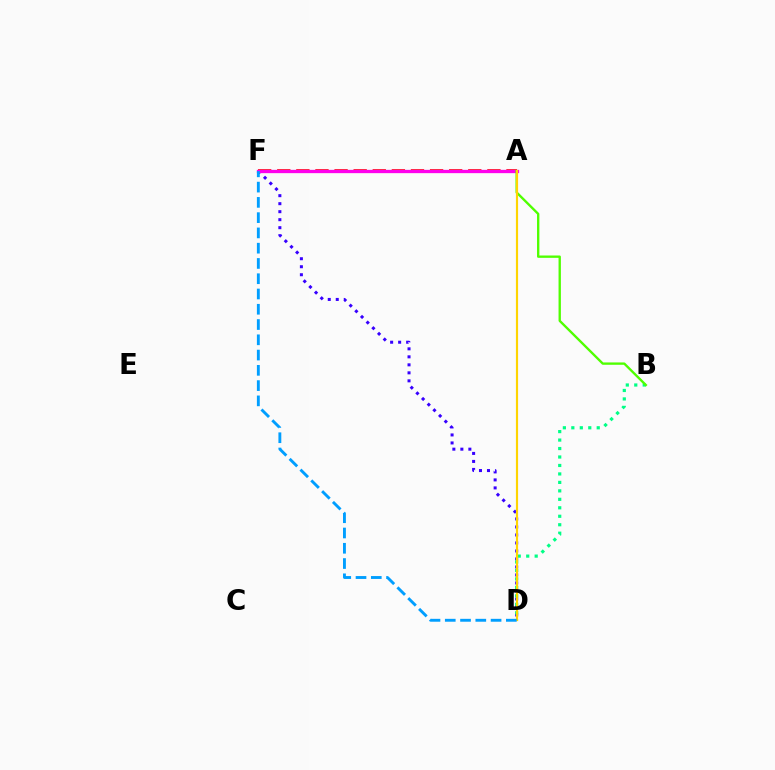{('A', 'F'): [{'color': '#ff0000', 'line_style': 'dashed', 'thickness': 2.6}, {'color': '#ff00ed', 'line_style': 'solid', 'thickness': 2.37}], ('D', 'F'): [{'color': '#3700ff', 'line_style': 'dotted', 'thickness': 2.17}, {'color': '#009eff', 'line_style': 'dashed', 'thickness': 2.07}], ('B', 'D'): [{'color': '#00ff86', 'line_style': 'dotted', 'thickness': 2.3}], ('A', 'B'): [{'color': '#4fff00', 'line_style': 'solid', 'thickness': 1.69}], ('A', 'D'): [{'color': '#ffd500', 'line_style': 'solid', 'thickness': 1.56}]}